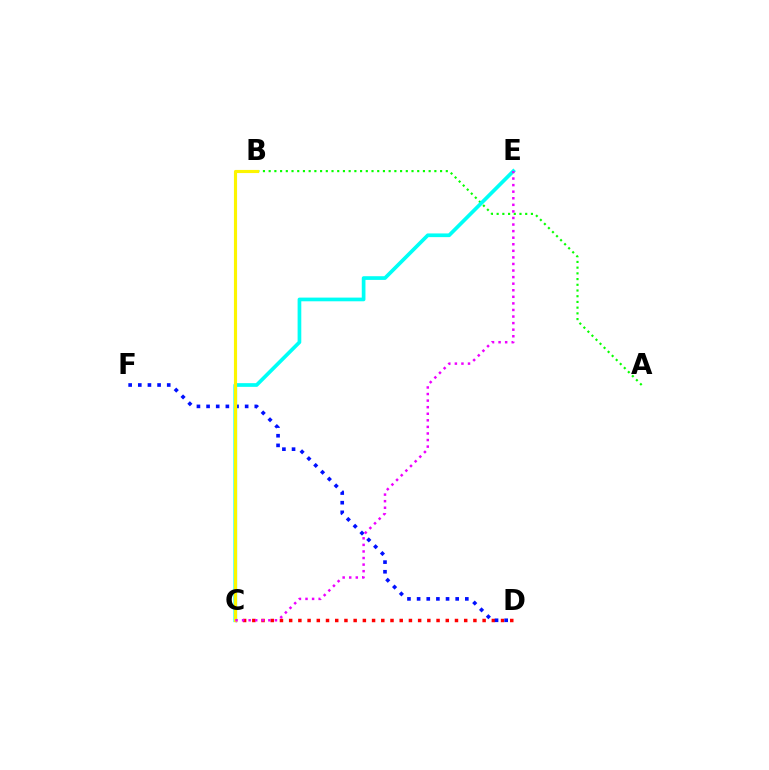{('C', 'D'): [{'color': '#ff0000', 'line_style': 'dotted', 'thickness': 2.5}], ('D', 'F'): [{'color': '#0010ff', 'line_style': 'dotted', 'thickness': 2.62}], ('A', 'B'): [{'color': '#08ff00', 'line_style': 'dotted', 'thickness': 1.55}], ('C', 'E'): [{'color': '#00fff6', 'line_style': 'solid', 'thickness': 2.66}, {'color': '#ee00ff', 'line_style': 'dotted', 'thickness': 1.79}], ('B', 'C'): [{'color': '#fcf500', 'line_style': 'solid', 'thickness': 2.25}]}